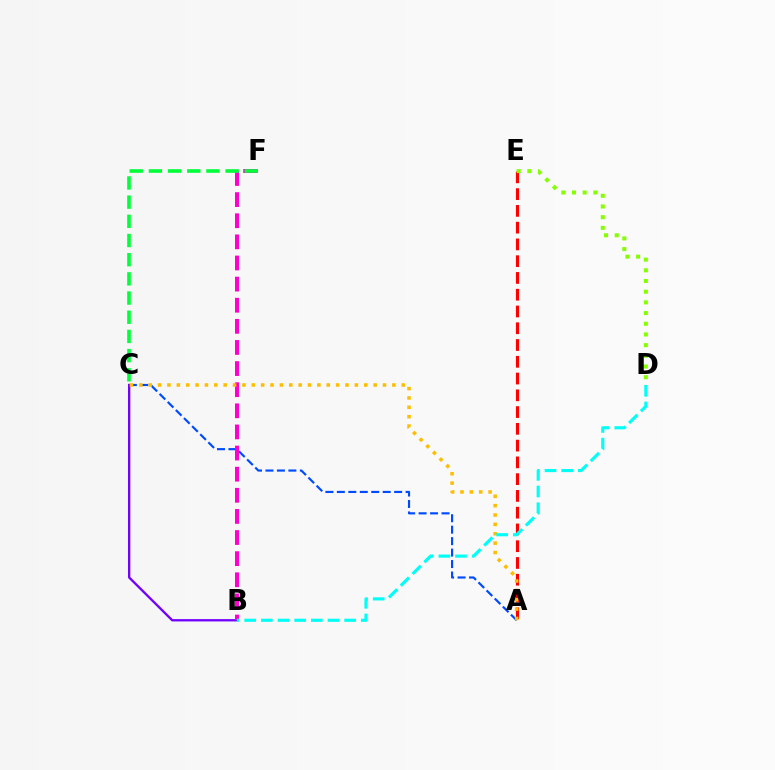{('A', 'C'): [{'color': '#004bff', 'line_style': 'dashed', 'thickness': 1.56}, {'color': '#ffbd00', 'line_style': 'dotted', 'thickness': 2.55}], ('A', 'E'): [{'color': '#ff0000', 'line_style': 'dashed', 'thickness': 2.28}], ('B', 'C'): [{'color': '#7200ff', 'line_style': 'solid', 'thickness': 1.67}], ('B', 'F'): [{'color': '#ff00cf', 'line_style': 'dashed', 'thickness': 2.87}], ('D', 'E'): [{'color': '#84ff00', 'line_style': 'dotted', 'thickness': 2.9}], ('C', 'F'): [{'color': '#00ff39', 'line_style': 'dashed', 'thickness': 2.61}], ('B', 'D'): [{'color': '#00fff6', 'line_style': 'dashed', 'thickness': 2.26}]}